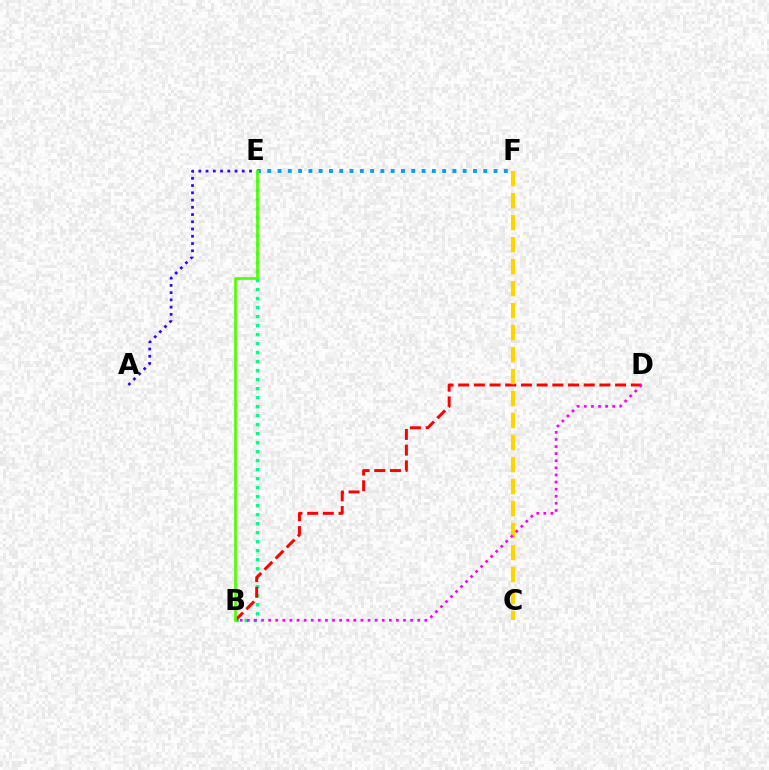{('E', 'F'): [{'color': '#009eff', 'line_style': 'dotted', 'thickness': 2.8}], ('A', 'E'): [{'color': '#3700ff', 'line_style': 'dotted', 'thickness': 1.97}], ('B', 'E'): [{'color': '#00ff86', 'line_style': 'dotted', 'thickness': 2.45}, {'color': '#4fff00', 'line_style': 'solid', 'thickness': 1.93}], ('B', 'D'): [{'color': '#ff0000', 'line_style': 'dashed', 'thickness': 2.13}, {'color': '#ff00ed', 'line_style': 'dotted', 'thickness': 1.93}], ('C', 'F'): [{'color': '#ffd500', 'line_style': 'dashed', 'thickness': 2.99}]}